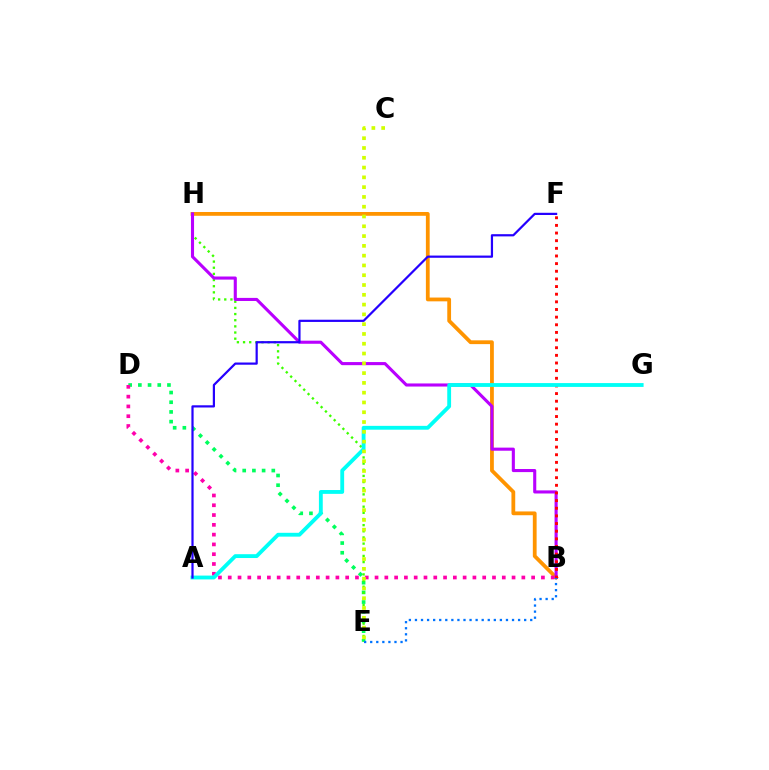{('D', 'E'): [{'color': '#00ff5c', 'line_style': 'dotted', 'thickness': 2.63}], ('E', 'H'): [{'color': '#3dff00', 'line_style': 'dotted', 'thickness': 1.67}], ('B', 'H'): [{'color': '#ff9400', 'line_style': 'solid', 'thickness': 2.73}, {'color': '#b900ff', 'line_style': 'solid', 'thickness': 2.23}], ('B', 'D'): [{'color': '#ff00ac', 'line_style': 'dotted', 'thickness': 2.66}], ('B', 'F'): [{'color': '#ff0000', 'line_style': 'dotted', 'thickness': 2.08}], ('A', 'G'): [{'color': '#00fff6', 'line_style': 'solid', 'thickness': 2.76}], ('B', 'E'): [{'color': '#0074ff', 'line_style': 'dotted', 'thickness': 1.65}], ('A', 'F'): [{'color': '#2500ff', 'line_style': 'solid', 'thickness': 1.59}], ('C', 'E'): [{'color': '#d1ff00', 'line_style': 'dotted', 'thickness': 2.66}]}